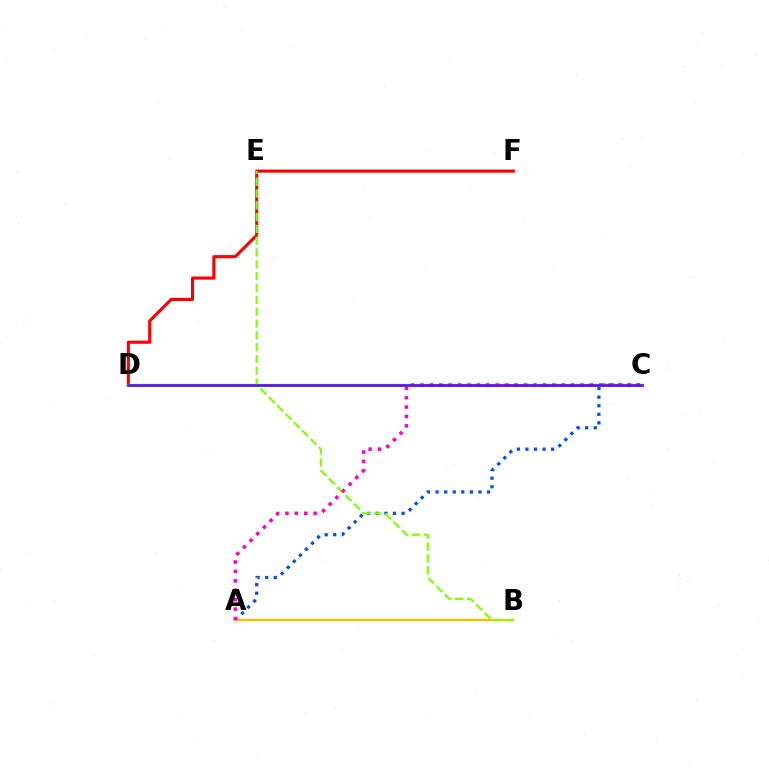{('A', 'C'): [{'color': '#004bff', 'line_style': 'dotted', 'thickness': 2.33}, {'color': '#ff00cf', 'line_style': 'dotted', 'thickness': 2.56}], ('D', 'F'): [{'color': '#ff0000', 'line_style': 'solid', 'thickness': 2.25}], ('C', 'D'): [{'color': '#00fff6', 'line_style': 'dashed', 'thickness': 2.0}, {'color': '#00ff39', 'line_style': 'solid', 'thickness': 2.3}, {'color': '#7200ff', 'line_style': 'solid', 'thickness': 1.81}], ('A', 'B'): [{'color': '#ffbd00', 'line_style': 'solid', 'thickness': 1.73}], ('B', 'E'): [{'color': '#84ff00', 'line_style': 'dashed', 'thickness': 1.61}]}